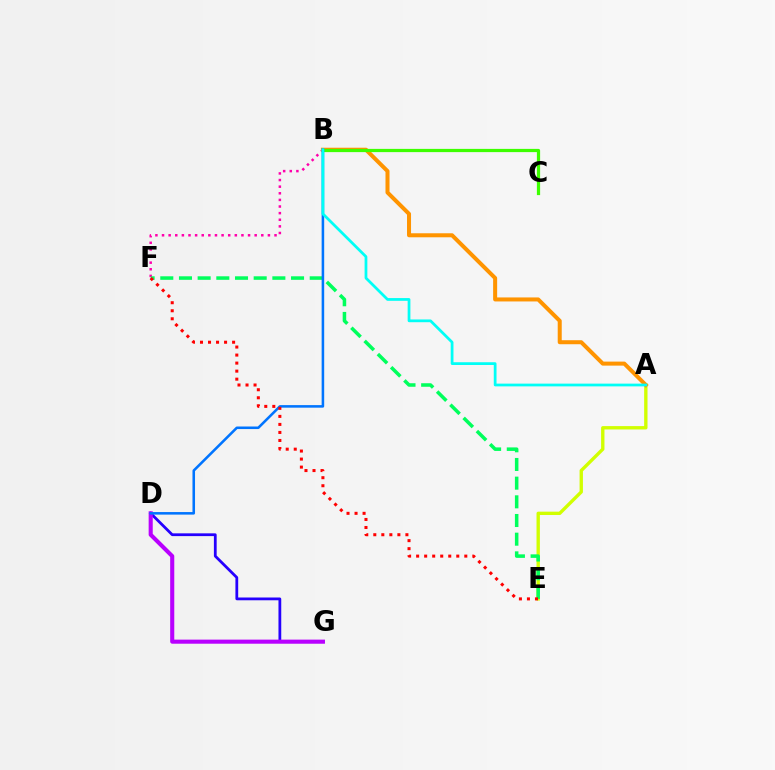{('D', 'G'): [{'color': '#2500ff', 'line_style': 'solid', 'thickness': 2.0}, {'color': '#b900ff', 'line_style': 'solid', 'thickness': 2.95}], ('A', 'E'): [{'color': '#d1ff00', 'line_style': 'solid', 'thickness': 2.42}], ('B', 'F'): [{'color': '#ff00ac', 'line_style': 'dotted', 'thickness': 1.8}], ('A', 'B'): [{'color': '#ff9400', 'line_style': 'solid', 'thickness': 2.89}, {'color': '#00fff6', 'line_style': 'solid', 'thickness': 1.98}], ('B', 'C'): [{'color': '#3dff00', 'line_style': 'solid', 'thickness': 2.33}], ('E', 'F'): [{'color': '#00ff5c', 'line_style': 'dashed', 'thickness': 2.54}, {'color': '#ff0000', 'line_style': 'dotted', 'thickness': 2.18}], ('B', 'D'): [{'color': '#0074ff', 'line_style': 'solid', 'thickness': 1.84}]}